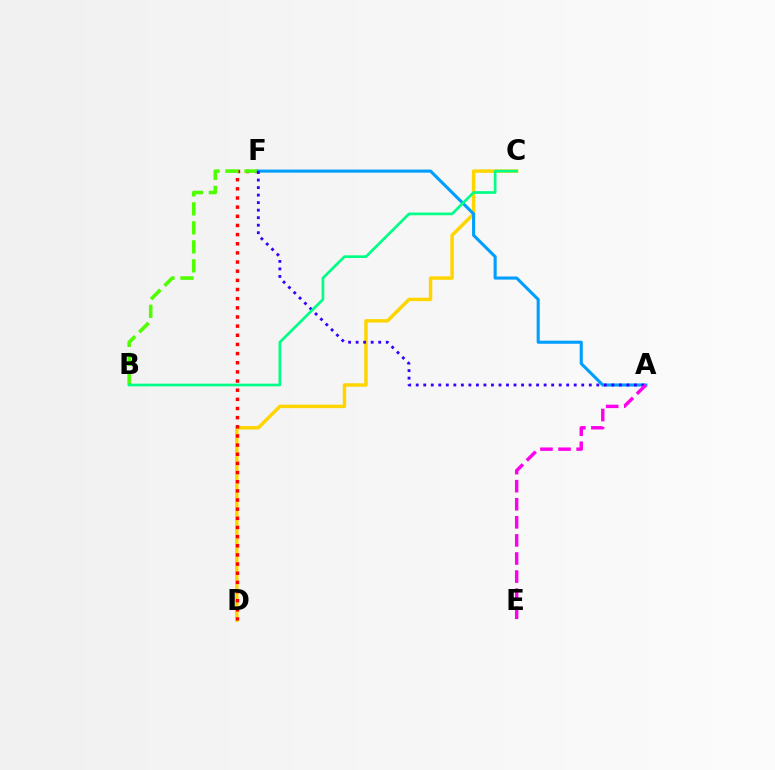{('C', 'D'): [{'color': '#ffd500', 'line_style': 'solid', 'thickness': 2.49}], ('D', 'F'): [{'color': '#ff0000', 'line_style': 'dotted', 'thickness': 2.49}], ('B', 'F'): [{'color': '#4fff00', 'line_style': 'dashed', 'thickness': 2.58}], ('A', 'F'): [{'color': '#009eff', 'line_style': 'solid', 'thickness': 2.22}, {'color': '#3700ff', 'line_style': 'dotted', 'thickness': 2.04}], ('A', 'E'): [{'color': '#ff00ed', 'line_style': 'dashed', 'thickness': 2.46}], ('B', 'C'): [{'color': '#00ff86', 'line_style': 'solid', 'thickness': 1.94}]}